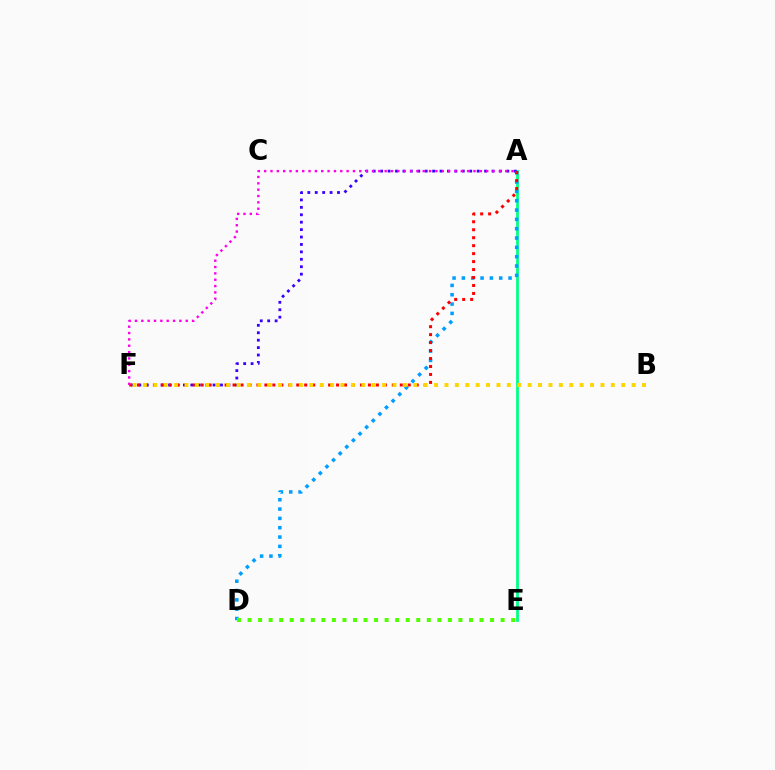{('A', 'E'): [{'color': '#00ff86', 'line_style': 'solid', 'thickness': 2.0}], ('A', 'F'): [{'color': '#3700ff', 'line_style': 'dotted', 'thickness': 2.02}, {'color': '#ff0000', 'line_style': 'dotted', 'thickness': 2.16}, {'color': '#ff00ed', 'line_style': 'dotted', 'thickness': 1.72}], ('A', 'D'): [{'color': '#009eff', 'line_style': 'dotted', 'thickness': 2.53}], ('B', 'F'): [{'color': '#ffd500', 'line_style': 'dotted', 'thickness': 2.83}], ('D', 'E'): [{'color': '#4fff00', 'line_style': 'dotted', 'thickness': 2.86}]}